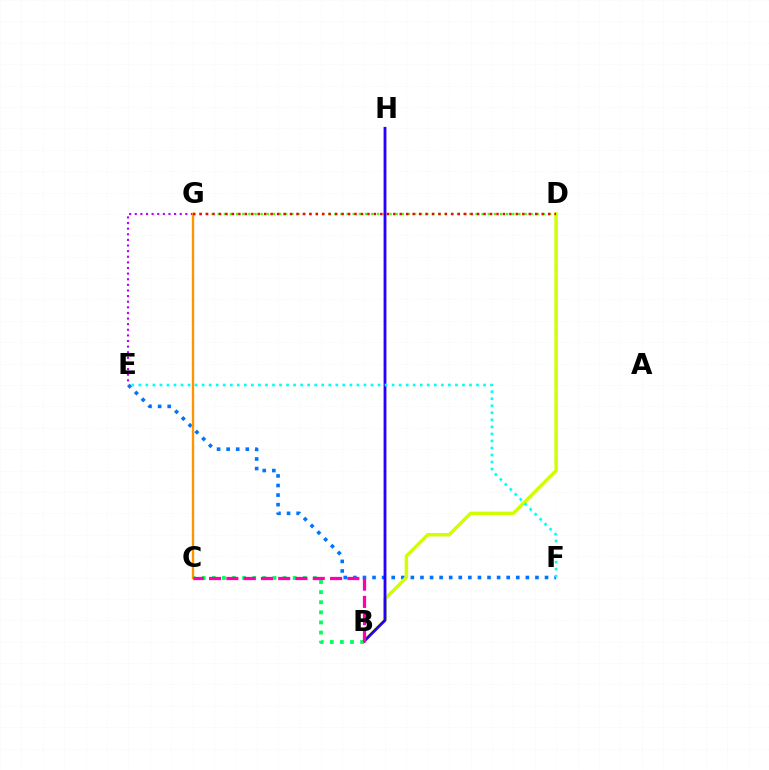{('E', 'G'): [{'color': '#b900ff', 'line_style': 'dotted', 'thickness': 1.53}], ('E', 'F'): [{'color': '#0074ff', 'line_style': 'dotted', 'thickness': 2.6}, {'color': '#00fff6', 'line_style': 'dotted', 'thickness': 1.91}], ('D', 'G'): [{'color': '#3dff00', 'line_style': 'dotted', 'thickness': 1.67}, {'color': '#ff0000', 'line_style': 'dotted', 'thickness': 1.75}], ('B', 'D'): [{'color': '#d1ff00', 'line_style': 'solid', 'thickness': 2.5}], ('B', 'H'): [{'color': '#2500ff', 'line_style': 'solid', 'thickness': 2.04}], ('C', 'G'): [{'color': '#ff9400', 'line_style': 'solid', 'thickness': 1.69}], ('B', 'C'): [{'color': '#00ff5c', 'line_style': 'dotted', 'thickness': 2.75}, {'color': '#ff00ac', 'line_style': 'dashed', 'thickness': 2.35}]}